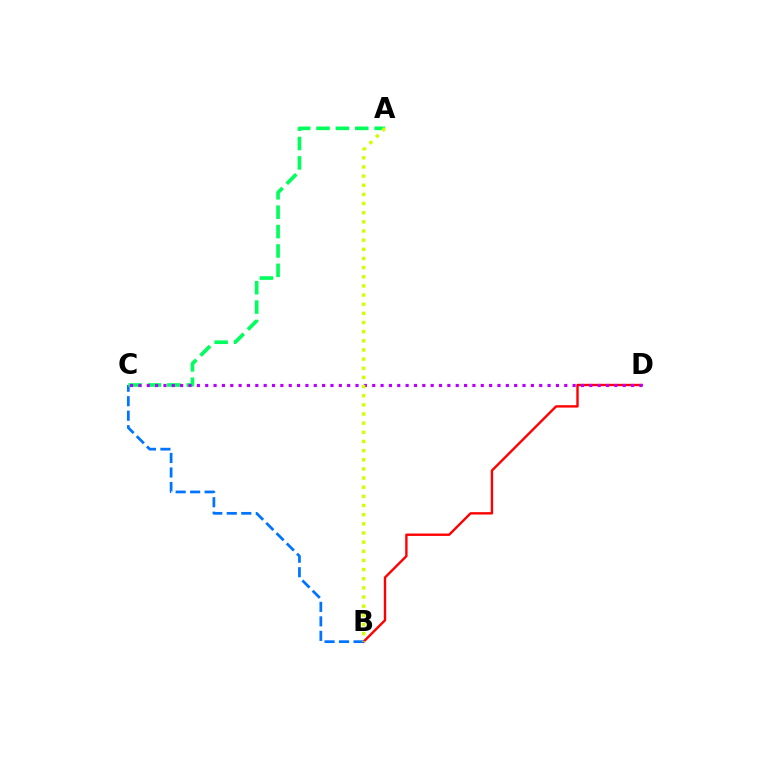{('B', 'D'): [{'color': '#ff0000', 'line_style': 'solid', 'thickness': 1.72}], ('B', 'C'): [{'color': '#0074ff', 'line_style': 'dashed', 'thickness': 1.97}], ('A', 'C'): [{'color': '#00ff5c', 'line_style': 'dashed', 'thickness': 2.63}], ('C', 'D'): [{'color': '#b900ff', 'line_style': 'dotted', 'thickness': 2.27}], ('A', 'B'): [{'color': '#d1ff00', 'line_style': 'dotted', 'thickness': 2.49}]}